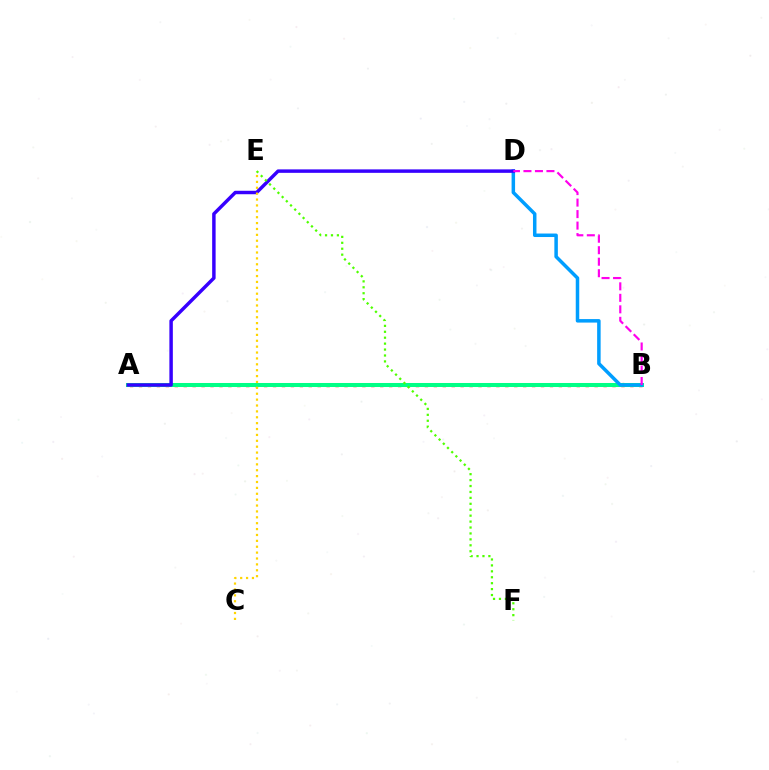{('A', 'B'): [{'color': '#ff0000', 'line_style': 'dotted', 'thickness': 2.43}, {'color': '#00ff86', 'line_style': 'solid', 'thickness': 2.9}], ('B', 'D'): [{'color': '#009eff', 'line_style': 'solid', 'thickness': 2.52}, {'color': '#ff00ed', 'line_style': 'dashed', 'thickness': 1.56}], ('A', 'D'): [{'color': '#3700ff', 'line_style': 'solid', 'thickness': 2.49}], ('C', 'E'): [{'color': '#ffd500', 'line_style': 'dotted', 'thickness': 1.6}], ('E', 'F'): [{'color': '#4fff00', 'line_style': 'dotted', 'thickness': 1.61}]}